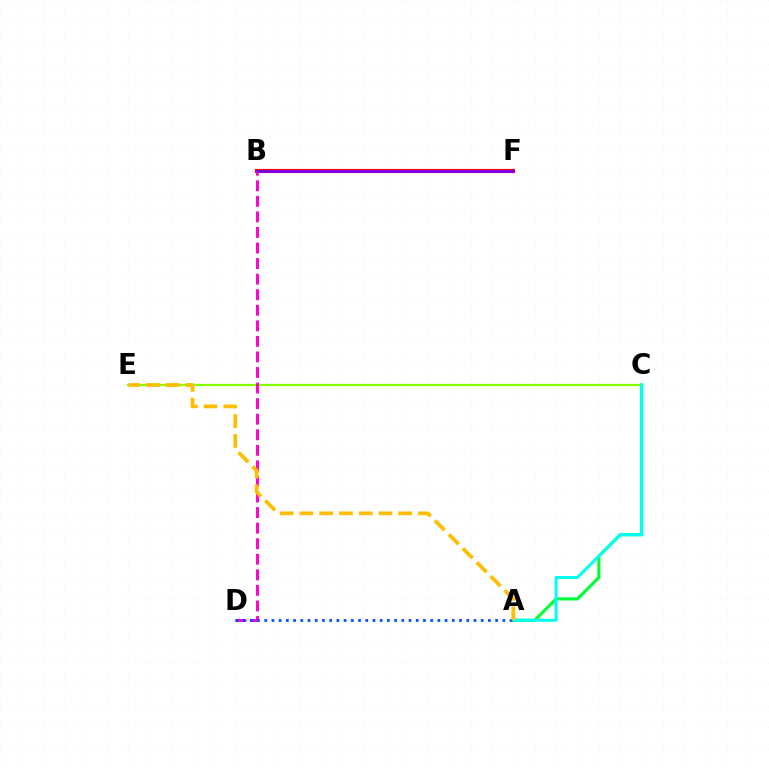{('C', 'E'): [{'color': '#84ff00', 'line_style': 'solid', 'thickness': 1.61}], ('B', 'F'): [{'color': '#ff0000', 'line_style': 'solid', 'thickness': 2.98}, {'color': '#7200ff', 'line_style': 'solid', 'thickness': 1.86}], ('A', 'C'): [{'color': '#00ff39', 'line_style': 'solid', 'thickness': 2.26}, {'color': '#00fff6', 'line_style': 'solid', 'thickness': 2.15}], ('B', 'D'): [{'color': '#ff00cf', 'line_style': 'dashed', 'thickness': 2.11}], ('A', 'D'): [{'color': '#004bff', 'line_style': 'dotted', 'thickness': 1.96}], ('A', 'E'): [{'color': '#ffbd00', 'line_style': 'dashed', 'thickness': 2.68}]}